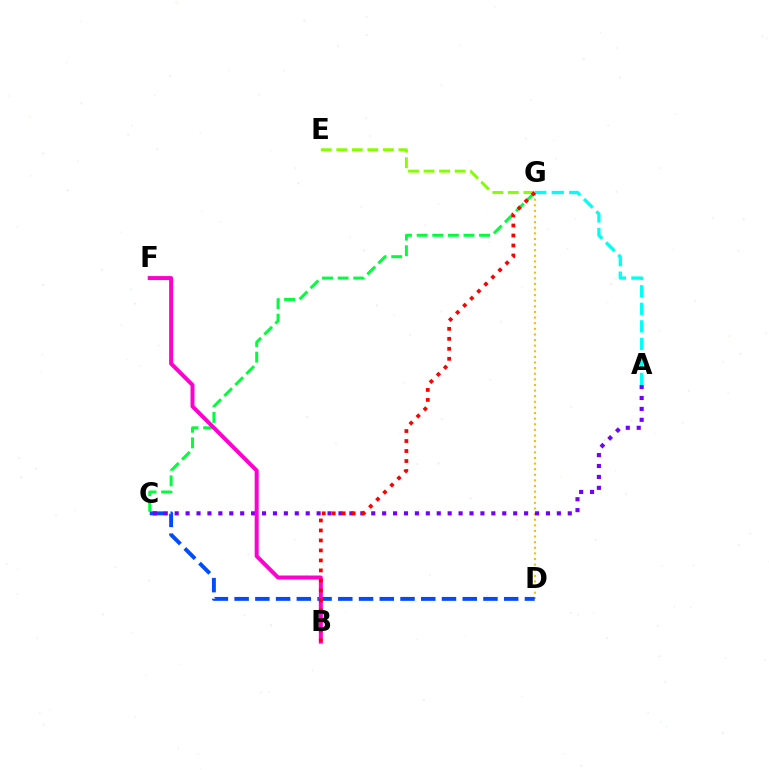{('E', 'G'): [{'color': '#84ff00', 'line_style': 'dashed', 'thickness': 2.11}], ('C', 'G'): [{'color': '#00ff39', 'line_style': 'dashed', 'thickness': 2.12}], ('D', 'G'): [{'color': '#ffbd00', 'line_style': 'dotted', 'thickness': 1.53}], ('C', 'D'): [{'color': '#004bff', 'line_style': 'dashed', 'thickness': 2.82}], ('A', 'C'): [{'color': '#7200ff', 'line_style': 'dotted', 'thickness': 2.97}], ('B', 'F'): [{'color': '#ff00cf', 'line_style': 'solid', 'thickness': 2.87}], ('A', 'G'): [{'color': '#00fff6', 'line_style': 'dashed', 'thickness': 2.38}], ('B', 'G'): [{'color': '#ff0000', 'line_style': 'dotted', 'thickness': 2.72}]}